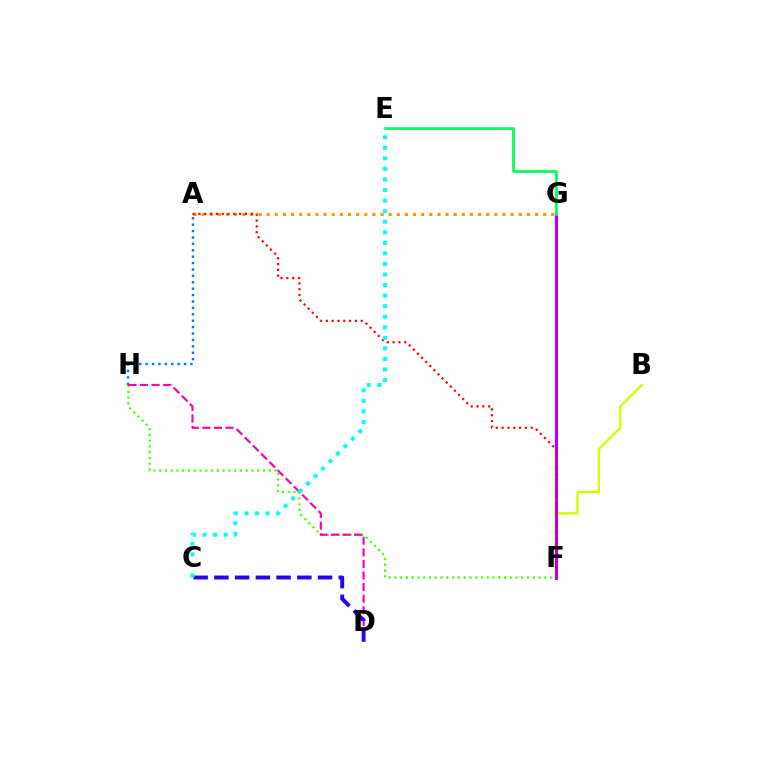{('B', 'F'): [{'color': '#d1ff00', 'line_style': 'solid', 'thickness': 1.7}], ('A', 'G'): [{'color': '#ff9400', 'line_style': 'dotted', 'thickness': 2.21}], ('F', 'H'): [{'color': '#3dff00', 'line_style': 'dotted', 'thickness': 1.57}], ('A', 'H'): [{'color': '#0074ff', 'line_style': 'dotted', 'thickness': 1.74}], ('F', 'G'): [{'color': '#b900ff', 'line_style': 'solid', 'thickness': 2.26}], ('D', 'H'): [{'color': '#ff00ac', 'line_style': 'dashed', 'thickness': 1.57}], ('E', 'G'): [{'color': '#00ff5c', 'line_style': 'solid', 'thickness': 1.94}], ('A', 'F'): [{'color': '#ff0000', 'line_style': 'dotted', 'thickness': 1.58}], ('C', 'D'): [{'color': '#2500ff', 'line_style': 'dashed', 'thickness': 2.82}], ('C', 'E'): [{'color': '#00fff6', 'line_style': 'dotted', 'thickness': 2.87}]}